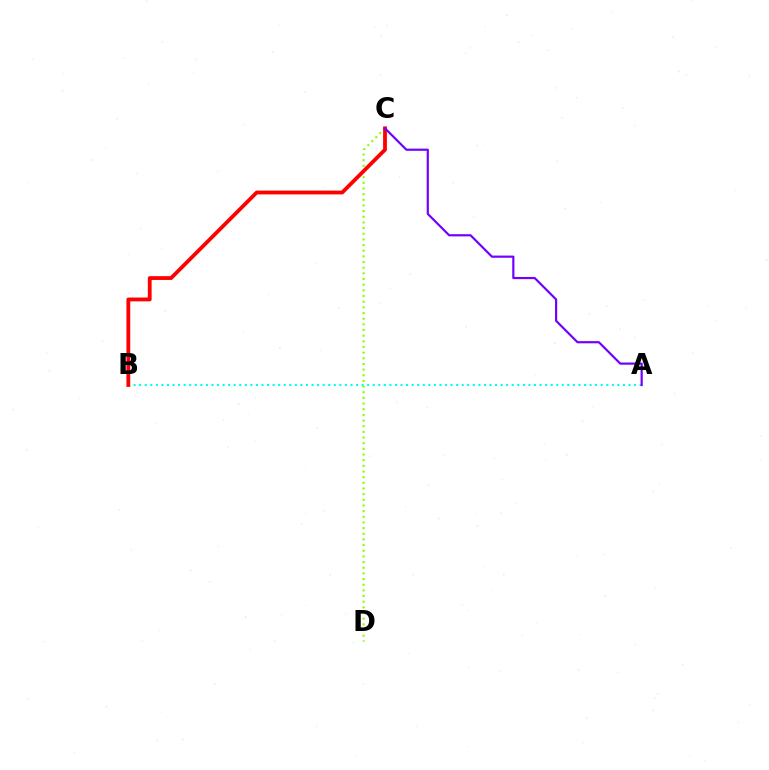{('C', 'D'): [{'color': '#84ff00', 'line_style': 'dotted', 'thickness': 1.54}], ('A', 'B'): [{'color': '#00fff6', 'line_style': 'dotted', 'thickness': 1.51}], ('B', 'C'): [{'color': '#ff0000', 'line_style': 'solid', 'thickness': 2.74}], ('A', 'C'): [{'color': '#7200ff', 'line_style': 'solid', 'thickness': 1.57}]}